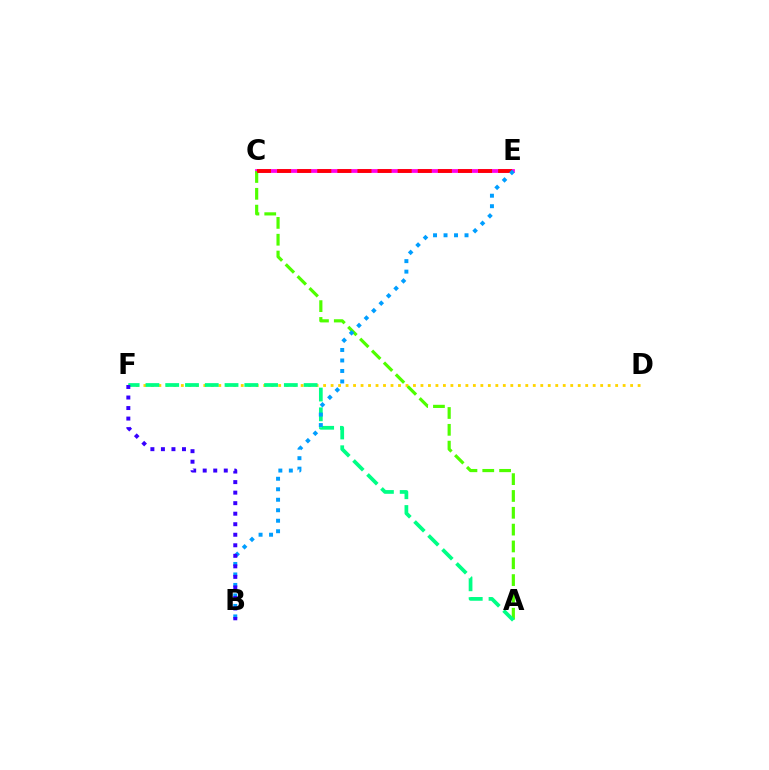{('D', 'F'): [{'color': '#ffd500', 'line_style': 'dotted', 'thickness': 2.03}], ('C', 'E'): [{'color': '#ff00ed', 'line_style': 'solid', 'thickness': 2.7}, {'color': '#ff0000', 'line_style': 'dashed', 'thickness': 2.73}], ('A', 'C'): [{'color': '#4fff00', 'line_style': 'dashed', 'thickness': 2.29}], ('A', 'F'): [{'color': '#00ff86', 'line_style': 'dashed', 'thickness': 2.69}], ('B', 'E'): [{'color': '#009eff', 'line_style': 'dotted', 'thickness': 2.85}], ('B', 'F'): [{'color': '#3700ff', 'line_style': 'dotted', 'thickness': 2.86}]}